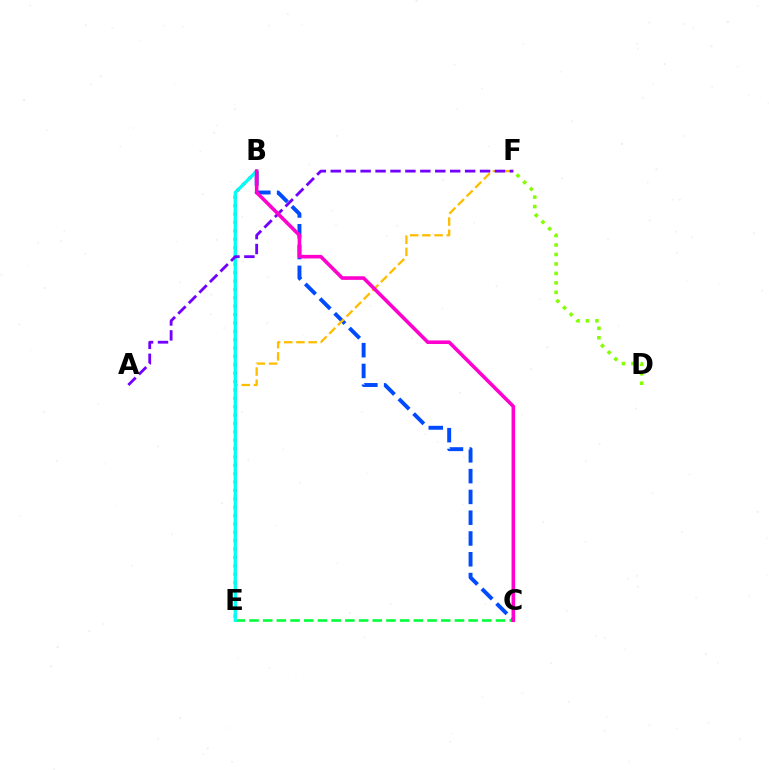{('B', 'C'): [{'color': '#004bff', 'line_style': 'dashed', 'thickness': 2.82}, {'color': '#ff00cf', 'line_style': 'solid', 'thickness': 2.59}], ('C', 'E'): [{'color': '#00ff39', 'line_style': 'dashed', 'thickness': 1.86}], ('B', 'E'): [{'color': '#ff0000', 'line_style': 'dotted', 'thickness': 2.28}, {'color': '#00fff6', 'line_style': 'solid', 'thickness': 2.37}], ('D', 'F'): [{'color': '#84ff00', 'line_style': 'dotted', 'thickness': 2.57}], ('E', 'F'): [{'color': '#ffbd00', 'line_style': 'dashed', 'thickness': 1.66}], ('A', 'F'): [{'color': '#7200ff', 'line_style': 'dashed', 'thickness': 2.03}]}